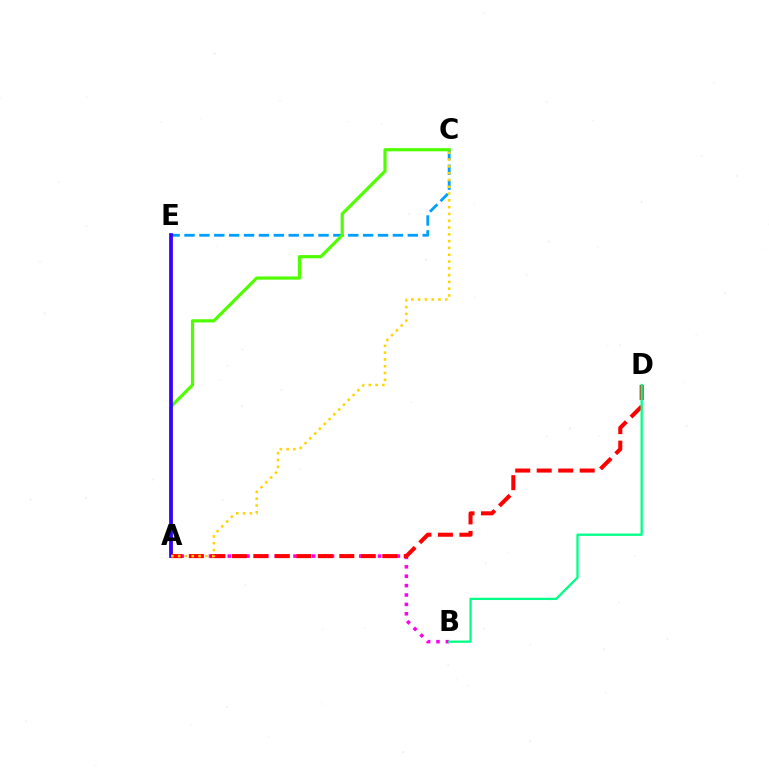{('C', 'E'): [{'color': '#009eff', 'line_style': 'dashed', 'thickness': 2.02}], ('A', 'C'): [{'color': '#4fff00', 'line_style': 'solid', 'thickness': 2.3}, {'color': '#ffd500', 'line_style': 'dotted', 'thickness': 1.85}], ('A', 'B'): [{'color': '#ff00ed', 'line_style': 'dotted', 'thickness': 2.55}], ('A', 'E'): [{'color': '#3700ff', 'line_style': 'solid', 'thickness': 2.7}], ('A', 'D'): [{'color': '#ff0000', 'line_style': 'dashed', 'thickness': 2.92}], ('B', 'D'): [{'color': '#00ff86', 'line_style': 'solid', 'thickness': 1.64}]}